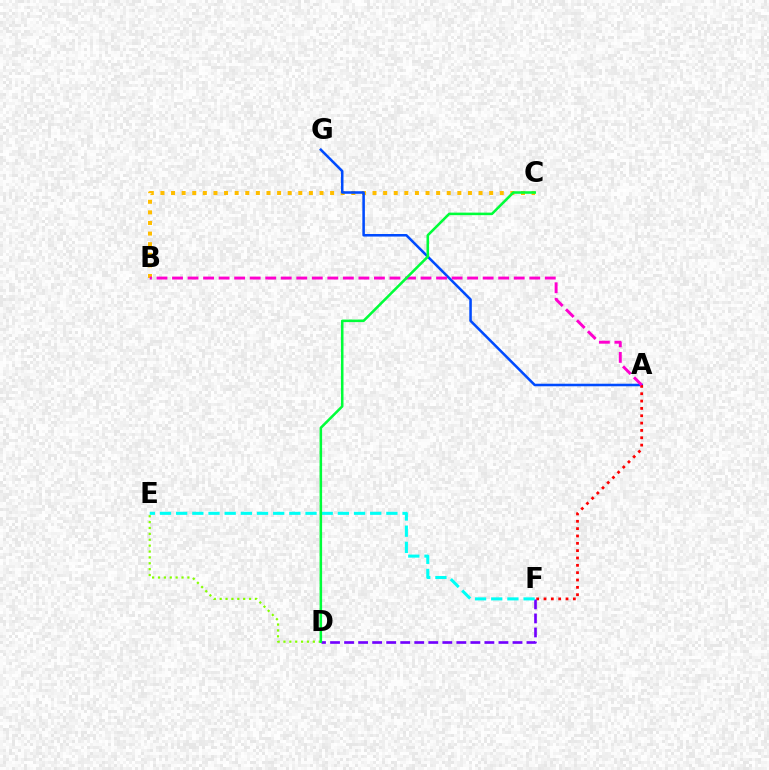{('B', 'C'): [{'color': '#ffbd00', 'line_style': 'dotted', 'thickness': 2.88}], ('A', 'G'): [{'color': '#004bff', 'line_style': 'solid', 'thickness': 1.83}], ('D', 'E'): [{'color': '#84ff00', 'line_style': 'dotted', 'thickness': 1.6}], ('A', 'F'): [{'color': '#ff0000', 'line_style': 'dotted', 'thickness': 1.99}], ('D', 'F'): [{'color': '#7200ff', 'line_style': 'dashed', 'thickness': 1.91}], ('A', 'B'): [{'color': '#ff00cf', 'line_style': 'dashed', 'thickness': 2.11}], ('E', 'F'): [{'color': '#00fff6', 'line_style': 'dashed', 'thickness': 2.2}], ('C', 'D'): [{'color': '#00ff39', 'line_style': 'solid', 'thickness': 1.83}]}